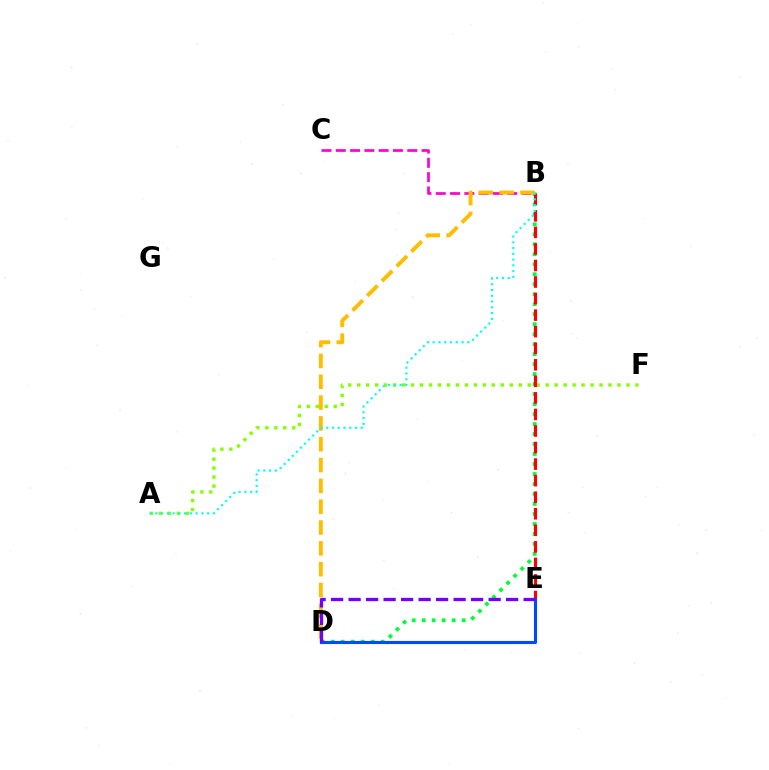{('A', 'F'): [{'color': '#84ff00', 'line_style': 'dotted', 'thickness': 2.44}], ('B', 'D'): [{'color': '#00ff39', 'line_style': 'dotted', 'thickness': 2.71}, {'color': '#ffbd00', 'line_style': 'dashed', 'thickness': 2.83}], ('B', 'E'): [{'color': '#ff0000', 'line_style': 'dashed', 'thickness': 2.25}], ('D', 'E'): [{'color': '#004bff', 'line_style': 'solid', 'thickness': 2.23}, {'color': '#7200ff', 'line_style': 'dashed', 'thickness': 2.38}], ('B', 'C'): [{'color': '#ff00cf', 'line_style': 'dashed', 'thickness': 1.94}], ('A', 'B'): [{'color': '#00fff6', 'line_style': 'dotted', 'thickness': 1.56}]}